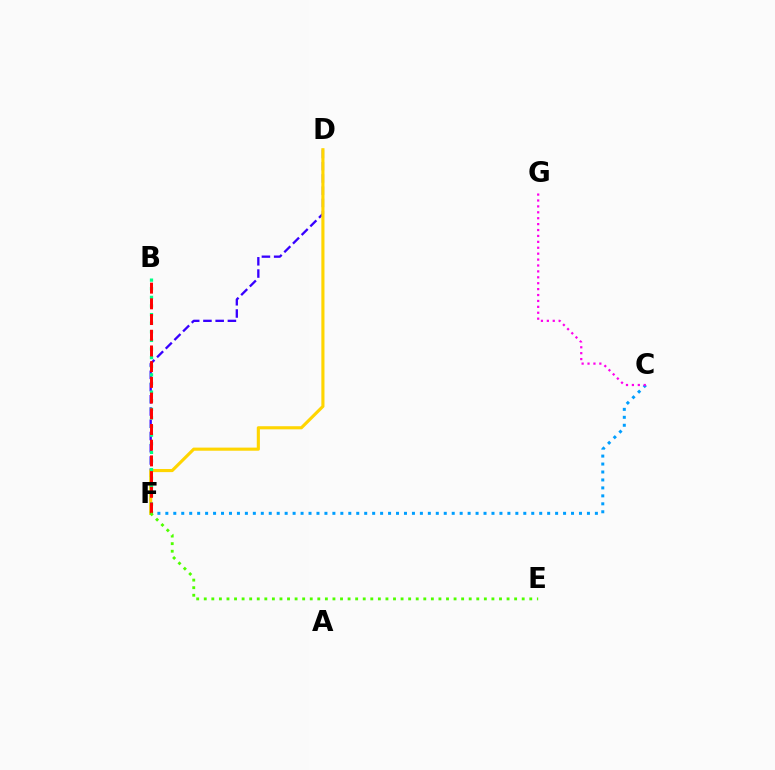{('D', 'F'): [{'color': '#3700ff', 'line_style': 'dashed', 'thickness': 1.66}, {'color': '#ffd500', 'line_style': 'solid', 'thickness': 2.25}], ('C', 'F'): [{'color': '#009eff', 'line_style': 'dotted', 'thickness': 2.16}], ('B', 'F'): [{'color': '#00ff86', 'line_style': 'dotted', 'thickness': 2.34}, {'color': '#ff0000', 'line_style': 'dashed', 'thickness': 2.13}], ('C', 'G'): [{'color': '#ff00ed', 'line_style': 'dotted', 'thickness': 1.61}], ('E', 'F'): [{'color': '#4fff00', 'line_style': 'dotted', 'thickness': 2.06}]}